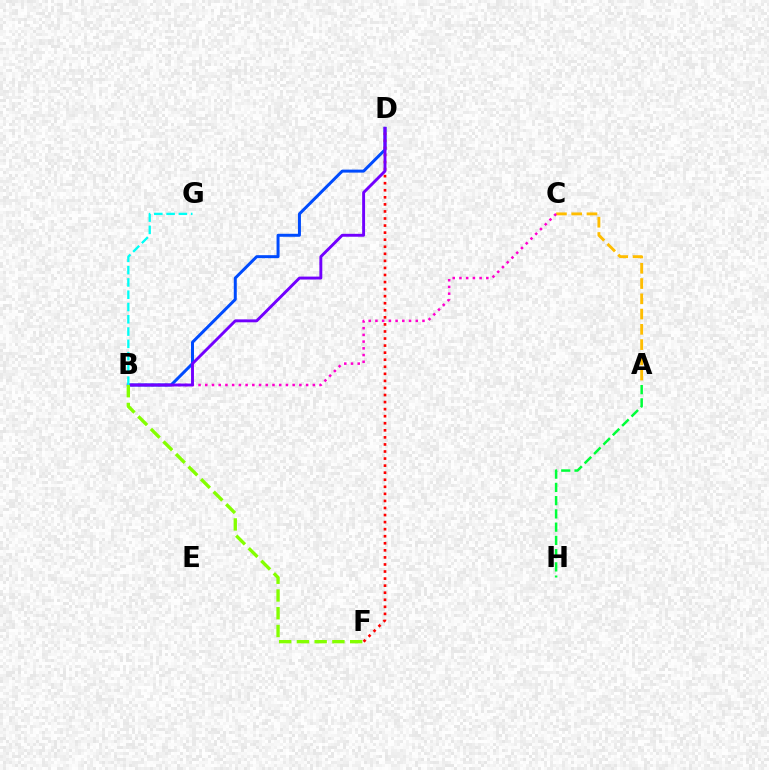{('A', 'C'): [{'color': '#ffbd00', 'line_style': 'dashed', 'thickness': 2.07}], ('B', 'C'): [{'color': '#ff00cf', 'line_style': 'dotted', 'thickness': 1.83}], ('B', 'D'): [{'color': '#004bff', 'line_style': 'solid', 'thickness': 2.15}, {'color': '#7200ff', 'line_style': 'solid', 'thickness': 2.09}], ('D', 'F'): [{'color': '#ff0000', 'line_style': 'dotted', 'thickness': 1.92}], ('B', 'F'): [{'color': '#84ff00', 'line_style': 'dashed', 'thickness': 2.41}], ('B', 'G'): [{'color': '#00fff6', 'line_style': 'dashed', 'thickness': 1.67}], ('A', 'H'): [{'color': '#00ff39', 'line_style': 'dashed', 'thickness': 1.8}]}